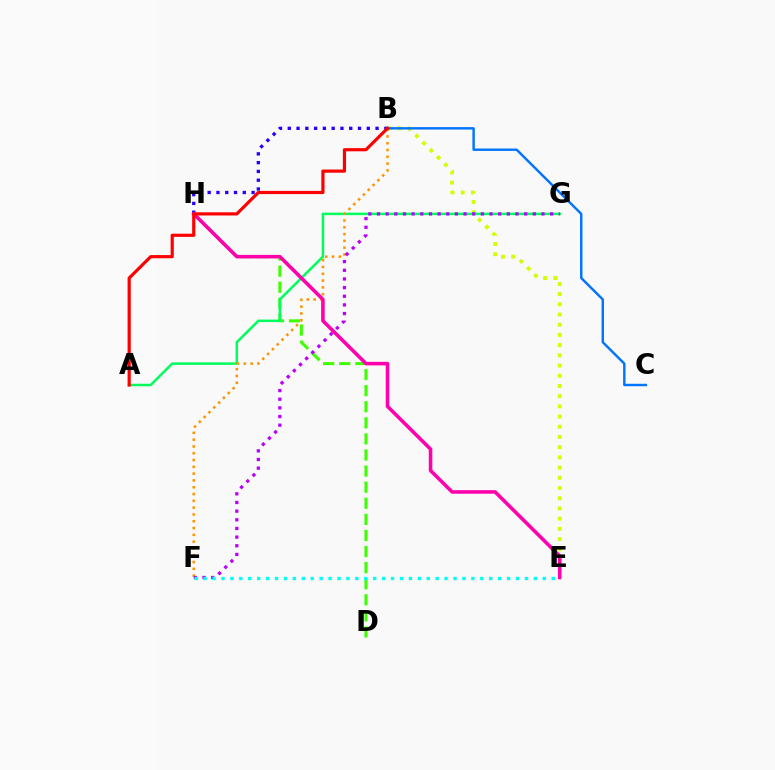{('B', 'H'): [{'color': '#2500ff', 'line_style': 'dotted', 'thickness': 2.39}], ('D', 'H'): [{'color': '#3dff00', 'line_style': 'dashed', 'thickness': 2.19}], ('B', 'E'): [{'color': '#d1ff00', 'line_style': 'dotted', 'thickness': 2.77}], ('A', 'G'): [{'color': '#00ff5c', 'line_style': 'solid', 'thickness': 1.81}], ('B', 'F'): [{'color': '#ff9400', 'line_style': 'dotted', 'thickness': 1.85}], ('B', 'C'): [{'color': '#0074ff', 'line_style': 'solid', 'thickness': 1.74}], ('F', 'G'): [{'color': '#b900ff', 'line_style': 'dotted', 'thickness': 2.35}], ('E', 'H'): [{'color': '#ff00ac', 'line_style': 'solid', 'thickness': 2.56}], ('A', 'B'): [{'color': '#ff0000', 'line_style': 'solid', 'thickness': 2.29}], ('E', 'F'): [{'color': '#00fff6', 'line_style': 'dotted', 'thickness': 2.42}]}